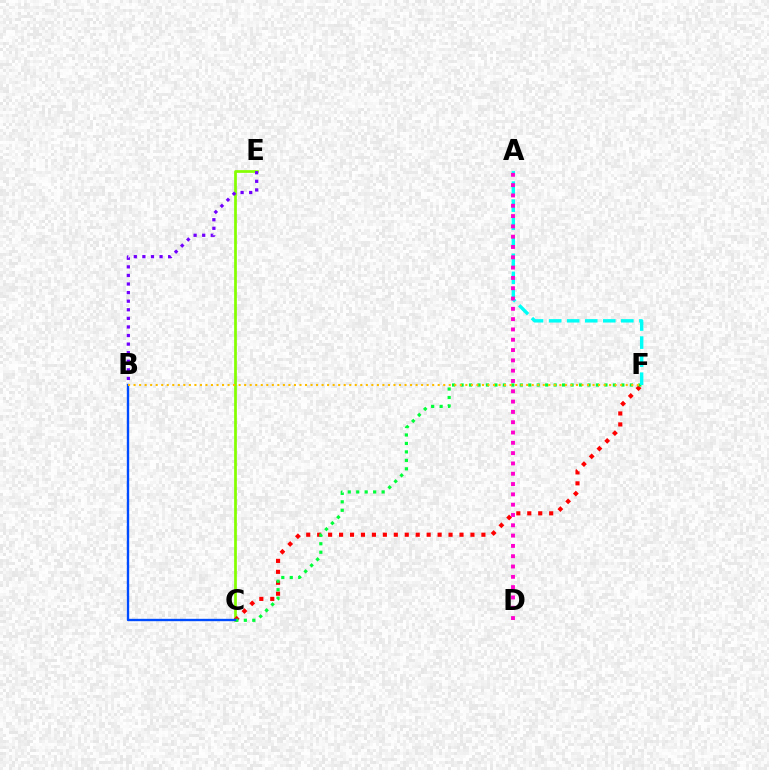{('C', 'E'): [{'color': '#84ff00', 'line_style': 'solid', 'thickness': 1.96}], ('C', 'F'): [{'color': '#ff0000', 'line_style': 'dotted', 'thickness': 2.97}, {'color': '#00ff39', 'line_style': 'dotted', 'thickness': 2.3}], ('B', 'E'): [{'color': '#7200ff', 'line_style': 'dotted', 'thickness': 2.33}], ('A', 'F'): [{'color': '#00fff6', 'line_style': 'dashed', 'thickness': 2.45}], ('B', 'C'): [{'color': '#004bff', 'line_style': 'solid', 'thickness': 1.7}], ('A', 'D'): [{'color': '#ff00cf', 'line_style': 'dotted', 'thickness': 2.8}], ('B', 'F'): [{'color': '#ffbd00', 'line_style': 'dotted', 'thickness': 1.5}]}